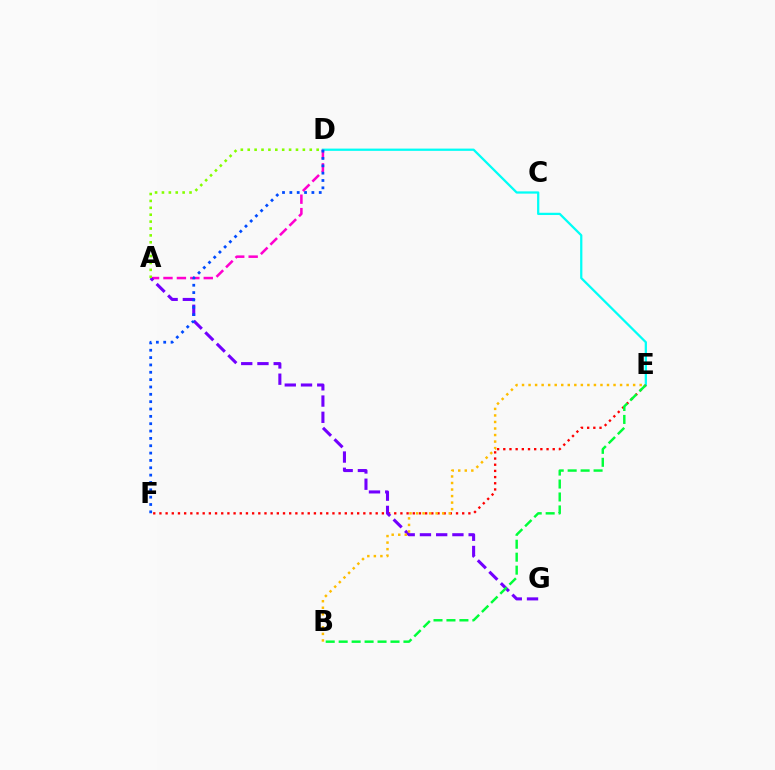{('D', 'E'): [{'color': '#00fff6', 'line_style': 'solid', 'thickness': 1.63}], ('E', 'F'): [{'color': '#ff0000', 'line_style': 'dotted', 'thickness': 1.68}], ('A', 'D'): [{'color': '#ff00cf', 'line_style': 'dashed', 'thickness': 1.82}, {'color': '#84ff00', 'line_style': 'dotted', 'thickness': 1.87}], ('A', 'G'): [{'color': '#7200ff', 'line_style': 'dashed', 'thickness': 2.21}], ('D', 'F'): [{'color': '#004bff', 'line_style': 'dotted', 'thickness': 2.0}], ('B', 'E'): [{'color': '#00ff39', 'line_style': 'dashed', 'thickness': 1.76}, {'color': '#ffbd00', 'line_style': 'dotted', 'thickness': 1.78}]}